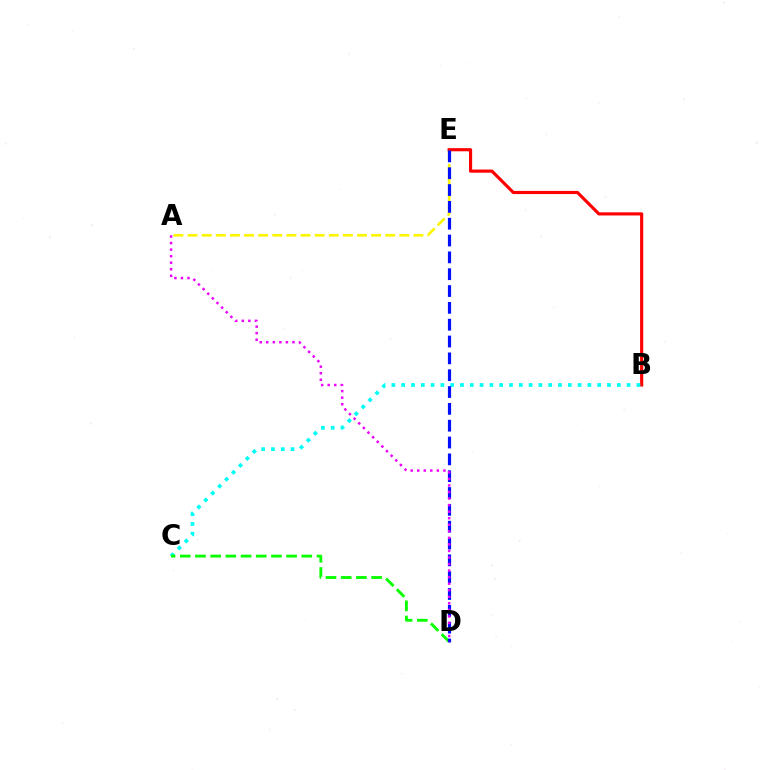{('A', 'E'): [{'color': '#fcf500', 'line_style': 'dashed', 'thickness': 1.92}], ('B', 'E'): [{'color': '#ff0000', 'line_style': 'solid', 'thickness': 2.27}], ('B', 'C'): [{'color': '#00fff6', 'line_style': 'dotted', 'thickness': 2.66}], ('C', 'D'): [{'color': '#08ff00', 'line_style': 'dashed', 'thickness': 2.06}], ('D', 'E'): [{'color': '#0010ff', 'line_style': 'dashed', 'thickness': 2.29}], ('A', 'D'): [{'color': '#ee00ff', 'line_style': 'dotted', 'thickness': 1.78}]}